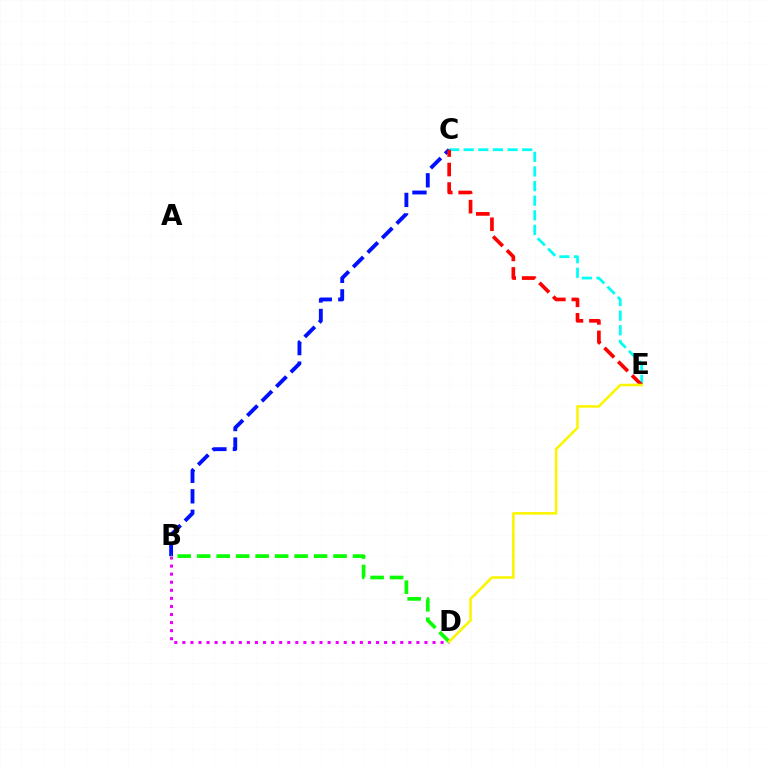{('B', 'C'): [{'color': '#0010ff', 'line_style': 'dashed', 'thickness': 2.79}], ('B', 'D'): [{'color': '#ee00ff', 'line_style': 'dotted', 'thickness': 2.19}, {'color': '#08ff00', 'line_style': 'dashed', 'thickness': 2.65}], ('C', 'E'): [{'color': '#00fff6', 'line_style': 'dashed', 'thickness': 1.99}, {'color': '#ff0000', 'line_style': 'dashed', 'thickness': 2.65}], ('D', 'E'): [{'color': '#fcf500', 'line_style': 'solid', 'thickness': 1.84}]}